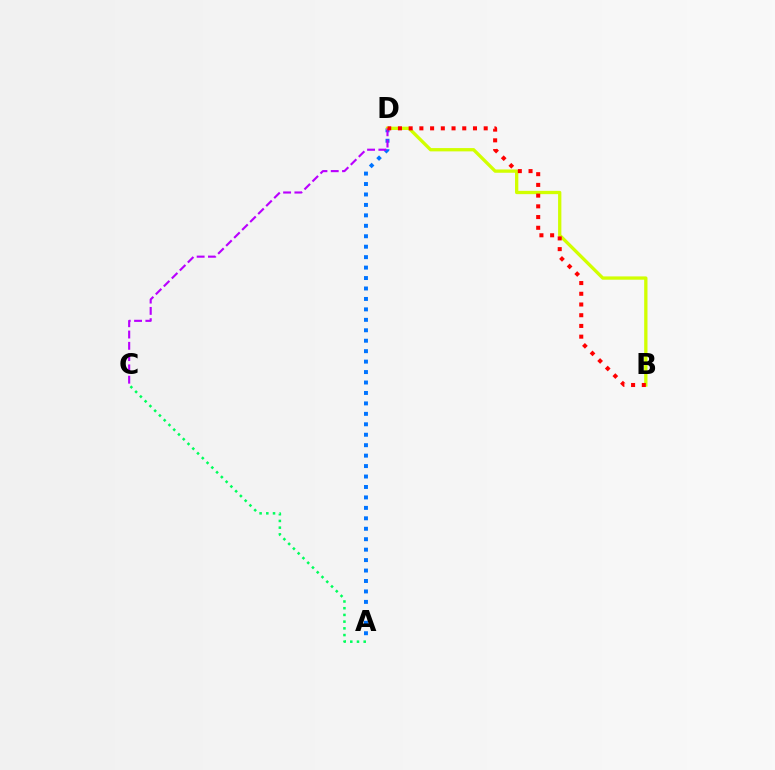{('A', 'D'): [{'color': '#0074ff', 'line_style': 'dotted', 'thickness': 2.84}], ('B', 'D'): [{'color': '#d1ff00', 'line_style': 'solid', 'thickness': 2.37}, {'color': '#ff0000', 'line_style': 'dotted', 'thickness': 2.91}], ('C', 'D'): [{'color': '#b900ff', 'line_style': 'dashed', 'thickness': 1.53}], ('A', 'C'): [{'color': '#00ff5c', 'line_style': 'dotted', 'thickness': 1.82}]}